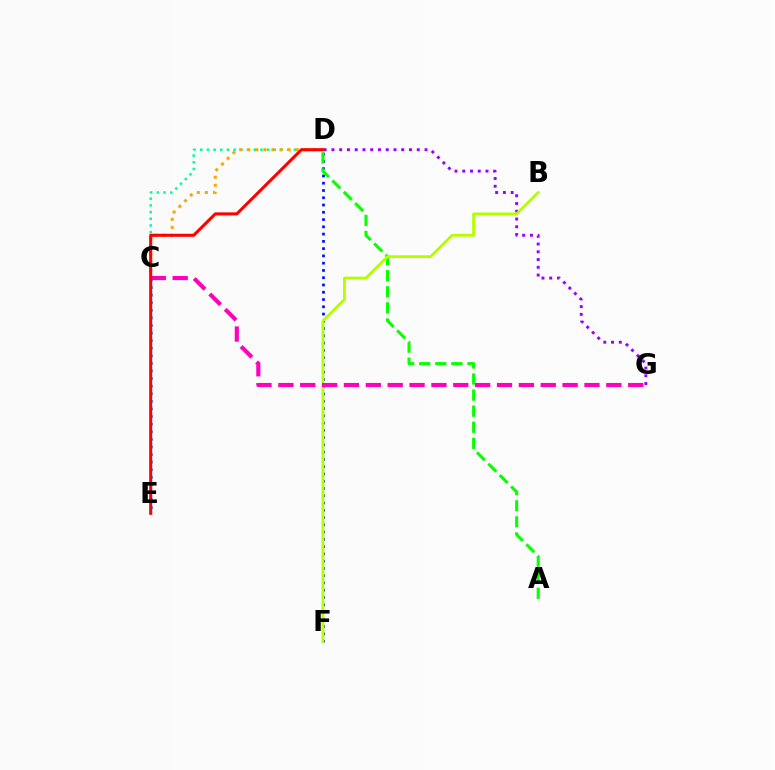{('C', 'D'): [{'color': '#00ff9d', 'line_style': 'dotted', 'thickness': 1.82}, {'color': '#ffa500', 'line_style': 'dotted', 'thickness': 2.19}], ('D', 'F'): [{'color': '#0010ff', 'line_style': 'dotted', 'thickness': 1.97}], ('D', 'G'): [{'color': '#9b00ff', 'line_style': 'dotted', 'thickness': 2.11}], ('A', 'D'): [{'color': '#08ff00', 'line_style': 'dashed', 'thickness': 2.18}], ('C', 'E'): [{'color': '#00b5ff', 'line_style': 'dotted', 'thickness': 2.06}], ('B', 'F'): [{'color': '#b3ff00', 'line_style': 'solid', 'thickness': 2.03}], ('C', 'G'): [{'color': '#ff00bd', 'line_style': 'dashed', 'thickness': 2.97}], ('D', 'E'): [{'color': '#ff0000', 'line_style': 'solid', 'thickness': 2.2}]}